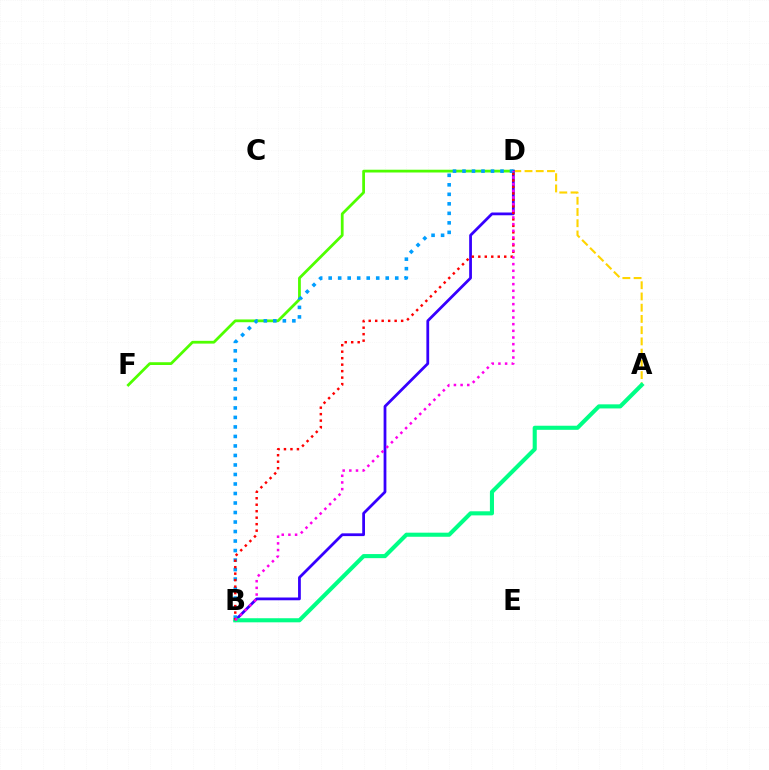{('D', 'F'): [{'color': '#4fff00', 'line_style': 'solid', 'thickness': 2.0}], ('A', 'D'): [{'color': '#ffd500', 'line_style': 'dashed', 'thickness': 1.53}], ('B', 'D'): [{'color': '#3700ff', 'line_style': 'solid', 'thickness': 2.0}, {'color': '#009eff', 'line_style': 'dotted', 'thickness': 2.58}, {'color': '#ff0000', 'line_style': 'dotted', 'thickness': 1.76}, {'color': '#ff00ed', 'line_style': 'dotted', 'thickness': 1.81}], ('A', 'B'): [{'color': '#00ff86', 'line_style': 'solid', 'thickness': 2.94}]}